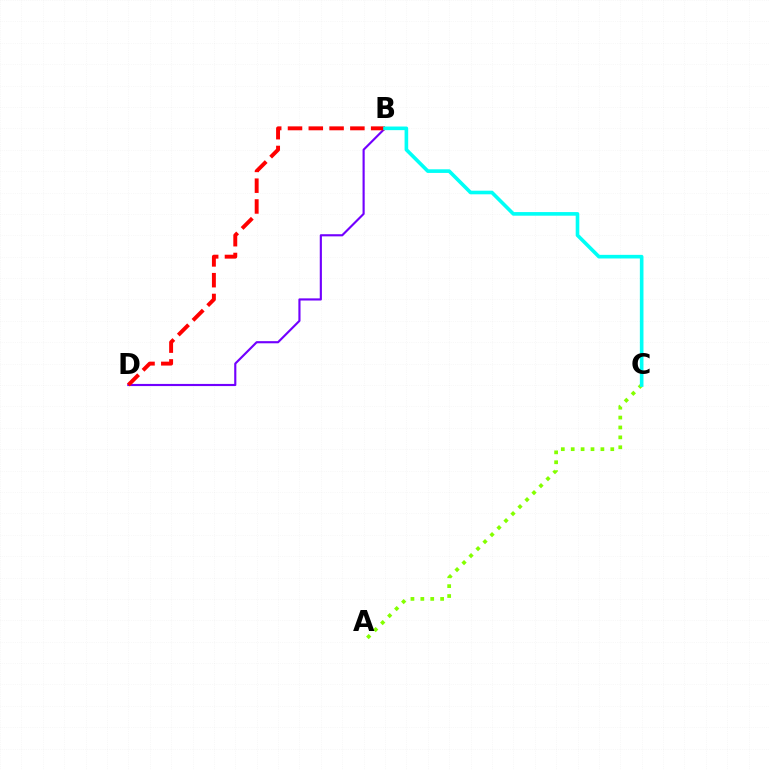{('A', 'C'): [{'color': '#84ff00', 'line_style': 'dotted', 'thickness': 2.69}], ('B', 'D'): [{'color': '#7200ff', 'line_style': 'solid', 'thickness': 1.54}, {'color': '#ff0000', 'line_style': 'dashed', 'thickness': 2.82}], ('B', 'C'): [{'color': '#00fff6', 'line_style': 'solid', 'thickness': 2.61}]}